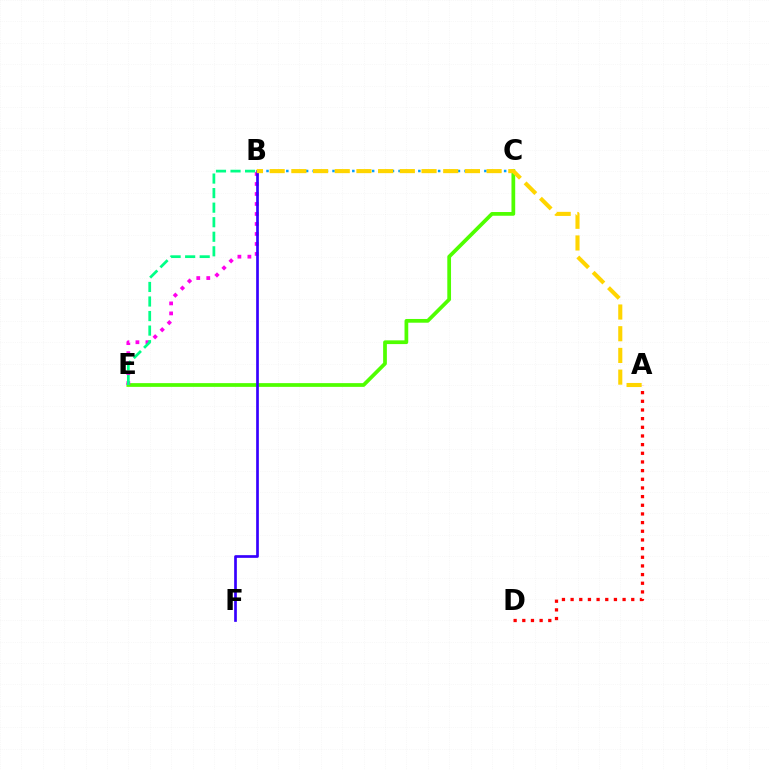{('C', 'E'): [{'color': '#4fff00', 'line_style': 'solid', 'thickness': 2.69}], ('B', 'C'): [{'color': '#009eff', 'line_style': 'dotted', 'thickness': 1.79}], ('B', 'E'): [{'color': '#ff00ed', 'line_style': 'dotted', 'thickness': 2.72}, {'color': '#00ff86', 'line_style': 'dashed', 'thickness': 1.98}], ('A', 'D'): [{'color': '#ff0000', 'line_style': 'dotted', 'thickness': 2.35}], ('B', 'F'): [{'color': '#3700ff', 'line_style': 'solid', 'thickness': 1.94}], ('A', 'B'): [{'color': '#ffd500', 'line_style': 'dashed', 'thickness': 2.95}]}